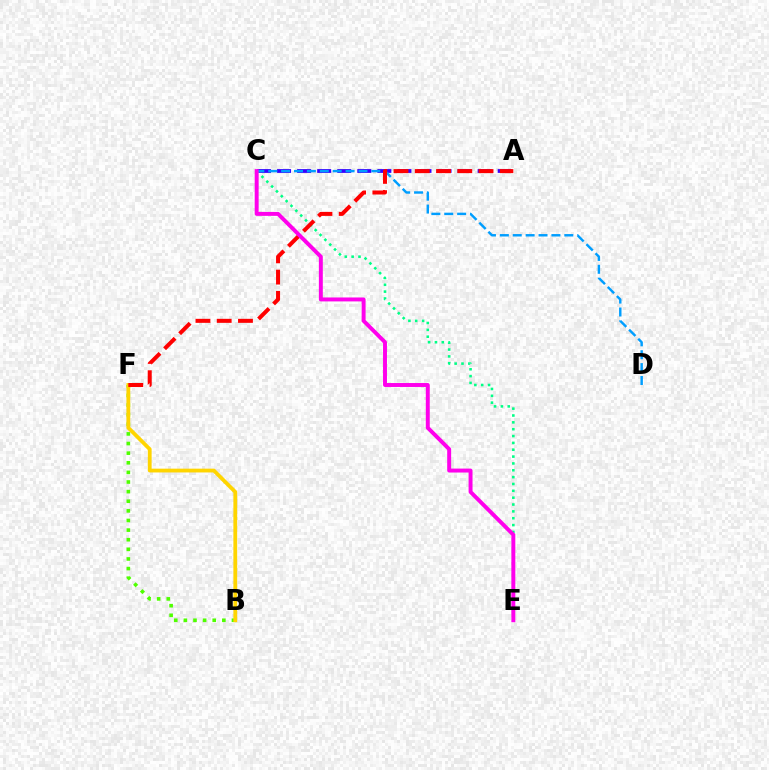{('B', 'F'): [{'color': '#4fff00', 'line_style': 'dotted', 'thickness': 2.61}, {'color': '#ffd500', 'line_style': 'solid', 'thickness': 2.73}], ('A', 'C'): [{'color': '#3700ff', 'line_style': 'dashed', 'thickness': 2.72}], ('C', 'E'): [{'color': '#00ff86', 'line_style': 'dotted', 'thickness': 1.86}, {'color': '#ff00ed', 'line_style': 'solid', 'thickness': 2.84}], ('C', 'D'): [{'color': '#009eff', 'line_style': 'dashed', 'thickness': 1.75}], ('A', 'F'): [{'color': '#ff0000', 'line_style': 'dashed', 'thickness': 2.89}]}